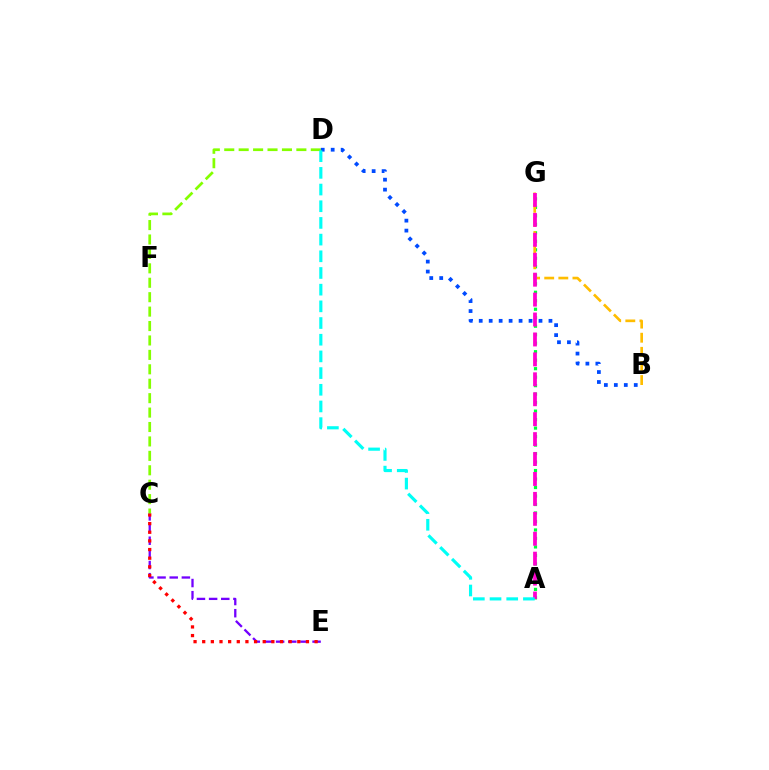{('C', 'E'): [{'color': '#7200ff', 'line_style': 'dashed', 'thickness': 1.65}, {'color': '#ff0000', 'line_style': 'dotted', 'thickness': 2.35}], ('A', 'G'): [{'color': '#00ff39', 'line_style': 'dotted', 'thickness': 2.31}, {'color': '#ff00cf', 'line_style': 'dashed', 'thickness': 2.71}], ('B', 'G'): [{'color': '#ffbd00', 'line_style': 'dashed', 'thickness': 1.92}], ('C', 'D'): [{'color': '#84ff00', 'line_style': 'dashed', 'thickness': 1.96}], ('B', 'D'): [{'color': '#004bff', 'line_style': 'dotted', 'thickness': 2.71}], ('A', 'D'): [{'color': '#00fff6', 'line_style': 'dashed', 'thickness': 2.27}]}